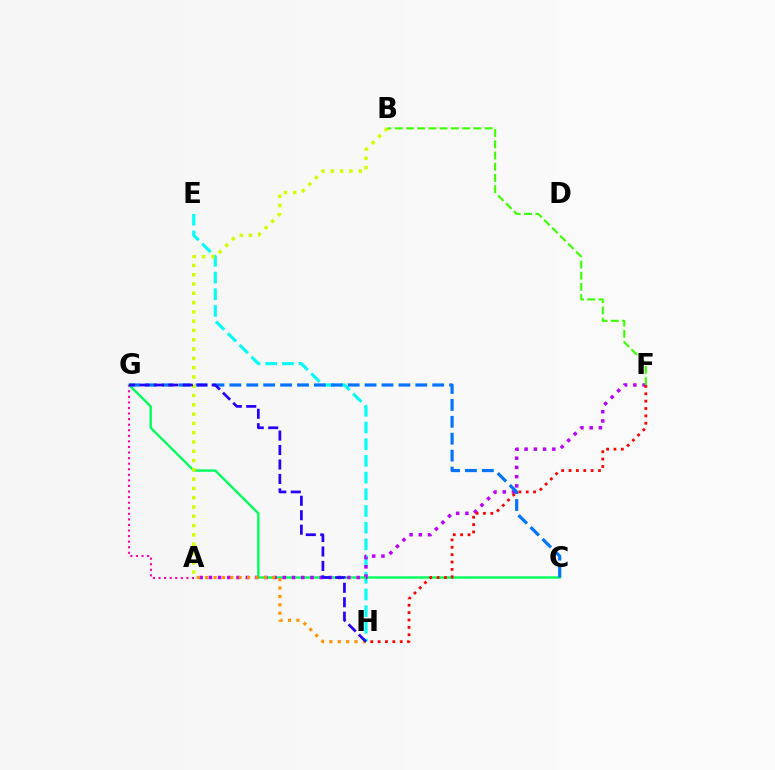{('E', 'H'): [{'color': '#00fff6', 'line_style': 'dashed', 'thickness': 2.27}], ('C', 'G'): [{'color': '#00ff5c', 'line_style': 'solid', 'thickness': 1.72}, {'color': '#0074ff', 'line_style': 'dashed', 'thickness': 2.3}], ('A', 'G'): [{'color': '#ff00ac', 'line_style': 'dotted', 'thickness': 1.51}], ('A', 'F'): [{'color': '#b900ff', 'line_style': 'dotted', 'thickness': 2.51}], ('A', 'B'): [{'color': '#d1ff00', 'line_style': 'dotted', 'thickness': 2.52}], ('B', 'F'): [{'color': '#3dff00', 'line_style': 'dashed', 'thickness': 1.53}], ('F', 'H'): [{'color': '#ff0000', 'line_style': 'dotted', 'thickness': 2.0}], ('A', 'H'): [{'color': '#ff9400', 'line_style': 'dotted', 'thickness': 2.27}], ('G', 'H'): [{'color': '#2500ff', 'line_style': 'dashed', 'thickness': 1.96}]}